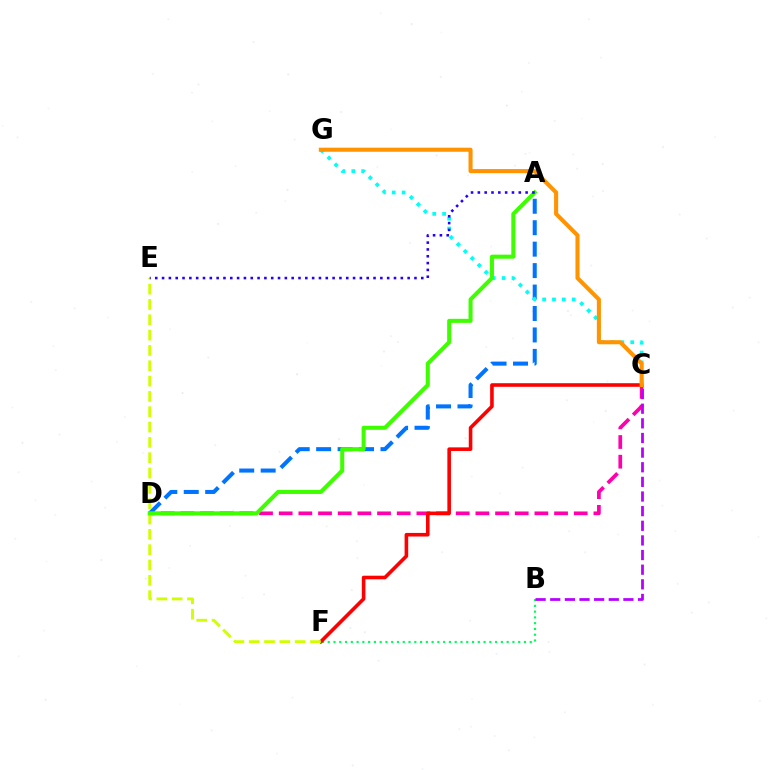{('B', 'F'): [{'color': '#00ff5c', 'line_style': 'dotted', 'thickness': 1.57}], ('C', 'D'): [{'color': '#ff00ac', 'line_style': 'dashed', 'thickness': 2.67}], ('C', 'F'): [{'color': '#ff0000', 'line_style': 'solid', 'thickness': 2.59}], ('E', 'F'): [{'color': '#d1ff00', 'line_style': 'dashed', 'thickness': 2.08}], ('A', 'D'): [{'color': '#0074ff', 'line_style': 'dashed', 'thickness': 2.91}, {'color': '#3dff00', 'line_style': 'solid', 'thickness': 2.91}], ('C', 'G'): [{'color': '#00fff6', 'line_style': 'dotted', 'thickness': 2.68}, {'color': '#ff9400', 'line_style': 'solid', 'thickness': 2.93}], ('A', 'E'): [{'color': '#2500ff', 'line_style': 'dotted', 'thickness': 1.85}], ('B', 'C'): [{'color': '#b900ff', 'line_style': 'dashed', 'thickness': 1.99}]}